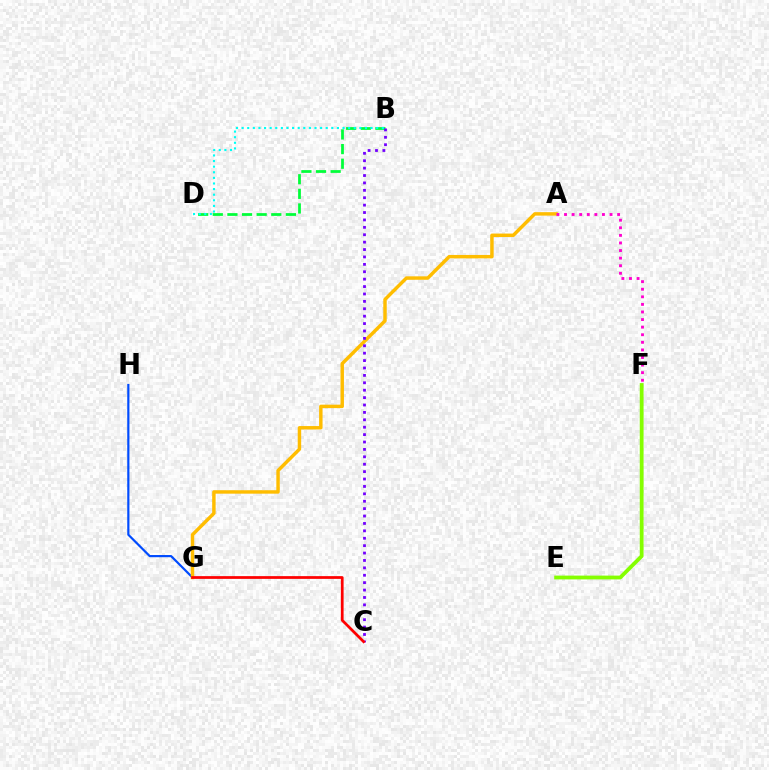{('G', 'H'): [{'color': '#004bff', 'line_style': 'solid', 'thickness': 1.57}], ('B', 'D'): [{'color': '#00ff39', 'line_style': 'dashed', 'thickness': 1.99}, {'color': '#00fff6', 'line_style': 'dotted', 'thickness': 1.52}], ('A', 'G'): [{'color': '#ffbd00', 'line_style': 'solid', 'thickness': 2.48}], ('B', 'C'): [{'color': '#7200ff', 'line_style': 'dotted', 'thickness': 2.01}], ('A', 'F'): [{'color': '#ff00cf', 'line_style': 'dotted', 'thickness': 2.06}], ('E', 'F'): [{'color': '#84ff00', 'line_style': 'solid', 'thickness': 2.74}], ('C', 'G'): [{'color': '#ff0000', 'line_style': 'solid', 'thickness': 1.98}]}